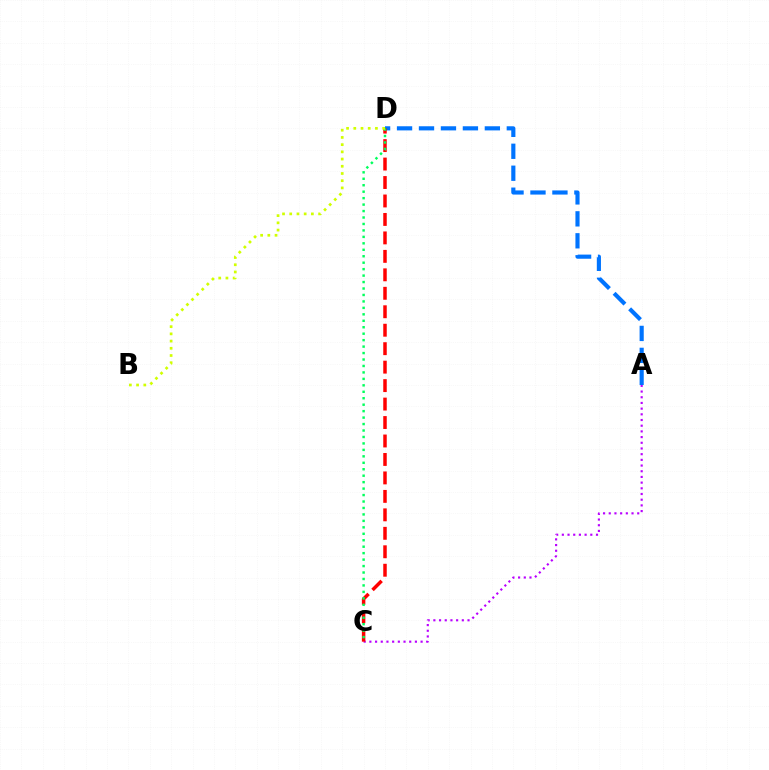{('A', 'D'): [{'color': '#0074ff', 'line_style': 'dashed', 'thickness': 2.98}], ('A', 'C'): [{'color': '#b900ff', 'line_style': 'dotted', 'thickness': 1.55}], ('C', 'D'): [{'color': '#ff0000', 'line_style': 'dashed', 'thickness': 2.51}, {'color': '#00ff5c', 'line_style': 'dotted', 'thickness': 1.75}], ('B', 'D'): [{'color': '#d1ff00', 'line_style': 'dotted', 'thickness': 1.96}]}